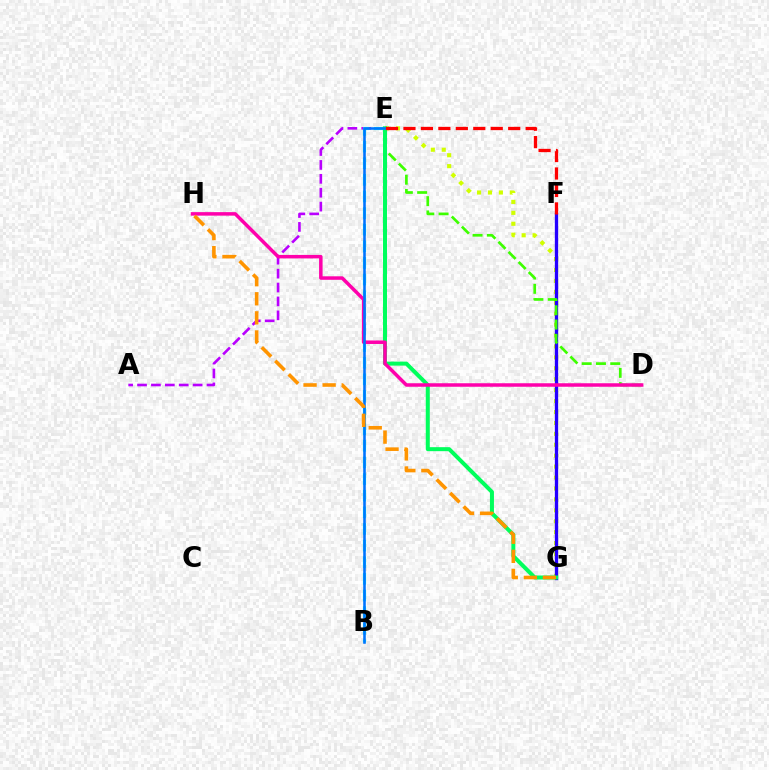{('A', 'E'): [{'color': '#b900ff', 'line_style': 'dashed', 'thickness': 1.89}], ('E', 'G'): [{'color': '#d1ff00', 'line_style': 'dotted', 'thickness': 2.97}, {'color': '#00ff5c', 'line_style': 'solid', 'thickness': 2.88}], ('F', 'G'): [{'color': '#2500ff', 'line_style': 'solid', 'thickness': 2.39}], ('B', 'E'): [{'color': '#00fff6', 'line_style': 'dashed', 'thickness': 2.26}, {'color': '#0074ff', 'line_style': 'solid', 'thickness': 1.85}], ('D', 'E'): [{'color': '#3dff00', 'line_style': 'dashed', 'thickness': 1.94}], ('D', 'H'): [{'color': '#ff00ac', 'line_style': 'solid', 'thickness': 2.52}], ('E', 'F'): [{'color': '#ff0000', 'line_style': 'dashed', 'thickness': 2.37}], ('G', 'H'): [{'color': '#ff9400', 'line_style': 'dashed', 'thickness': 2.59}]}